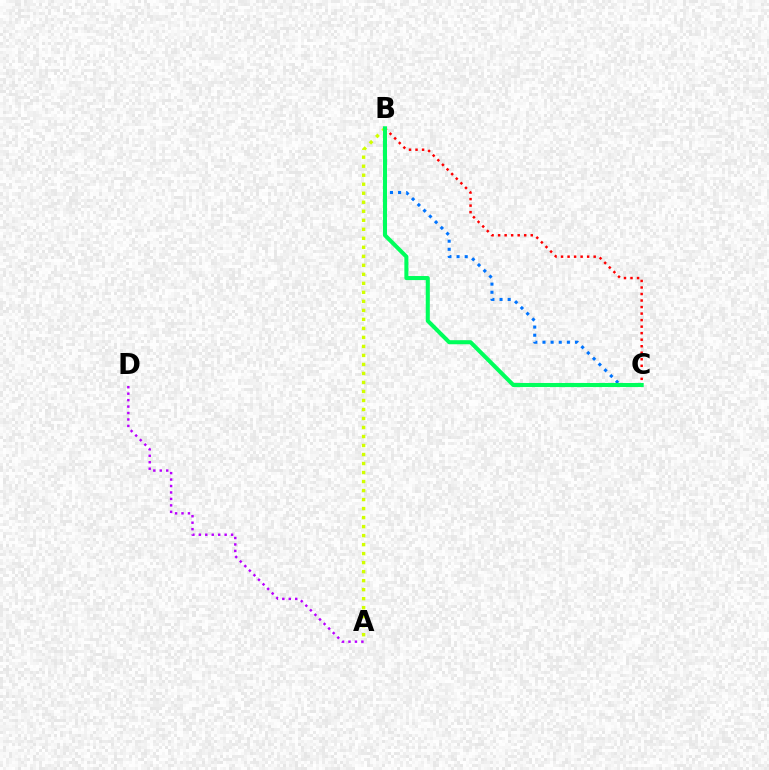{('A', 'B'): [{'color': '#d1ff00', 'line_style': 'dotted', 'thickness': 2.45}], ('B', 'C'): [{'color': '#0074ff', 'line_style': 'dotted', 'thickness': 2.21}, {'color': '#ff0000', 'line_style': 'dotted', 'thickness': 1.77}, {'color': '#00ff5c', 'line_style': 'solid', 'thickness': 2.92}], ('A', 'D'): [{'color': '#b900ff', 'line_style': 'dotted', 'thickness': 1.75}]}